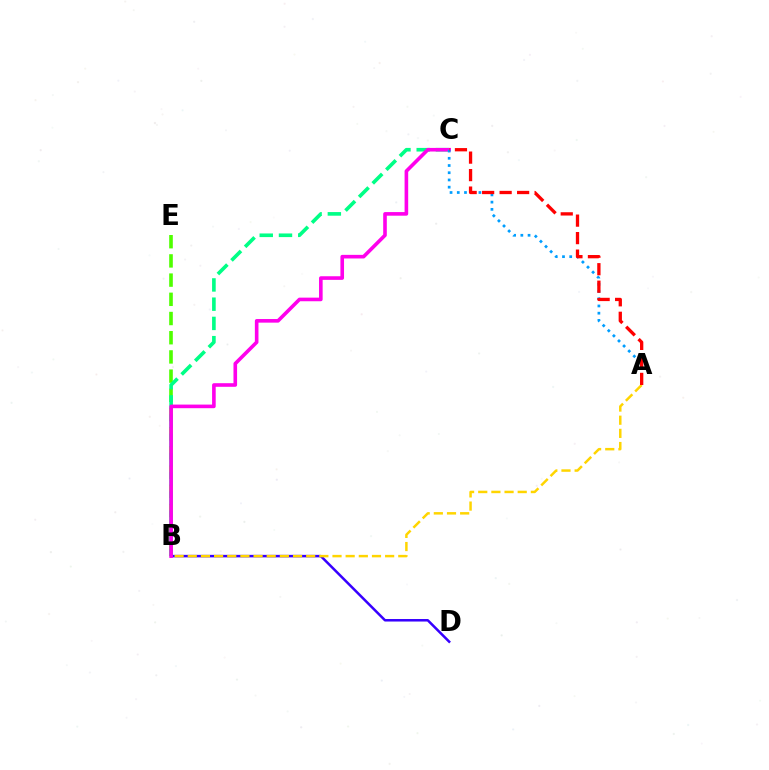{('B', 'E'): [{'color': '#4fff00', 'line_style': 'dashed', 'thickness': 2.61}], ('B', 'C'): [{'color': '#00ff86', 'line_style': 'dashed', 'thickness': 2.61}, {'color': '#ff00ed', 'line_style': 'solid', 'thickness': 2.6}], ('B', 'D'): [{'color': '#3700ff', 'line_style': 'solid', 'thickness': 1.81}], ('A', 'C'): [{'color': '#009eff', 'line_style': 'dotted', 'thickness': 1.96}, {'color': '#ff0000', 'line_style': 'dashed', 'thickness': 2.38}], ('A', 'B'): [{'color': '#ffd500', 'line_style': 'dashed', 'thickness': 1.79}]}